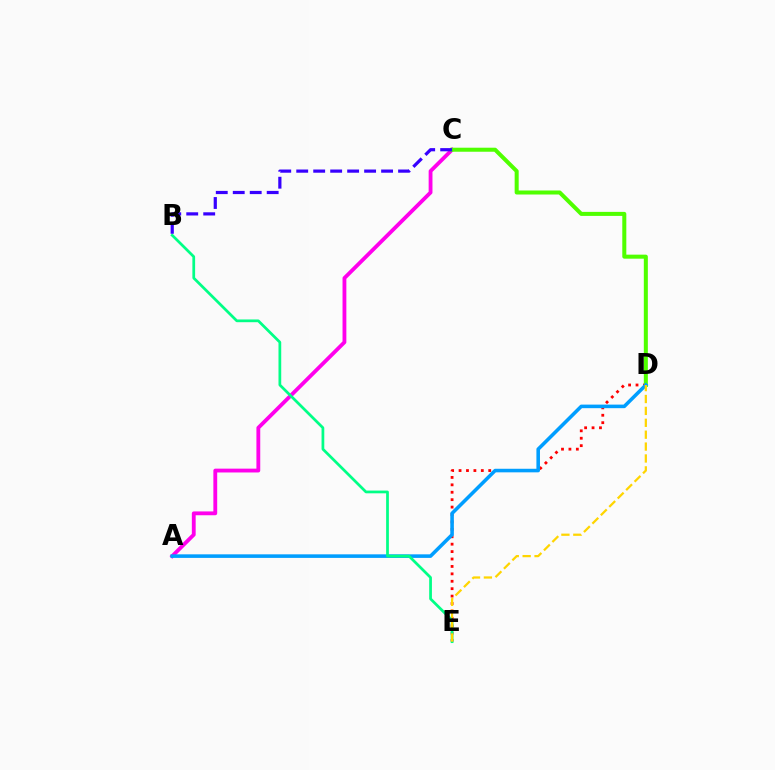{('A', 'C'): [{'color': '#ff00ed', 'line_style': 'solid', 'thickness': 2.75}], ('D', 'E'): [{'color': '#ff0000', 'line_style': 'dotted', 'thickness': 2.02}, {'color': '#ffd500', 'line_style': 'dashed', 'thickness': 1.62}], ('C', 'D'): [{'color': '#4fff00', 'line_style': 'solid', 'thickness': 2.9}], ('A', 'D'): [{'color': '#009eff', 'line_style': 'solid', 'thickness': 2.57}], ('B', 'E'): [{'color': '#00ff86', 'line_style': 'solid', 'thickness': 1.97}], ('B', 'C'): [{'color': '#3700ff', 'line_style': 'dashed', 'thickness': 2.31}]}